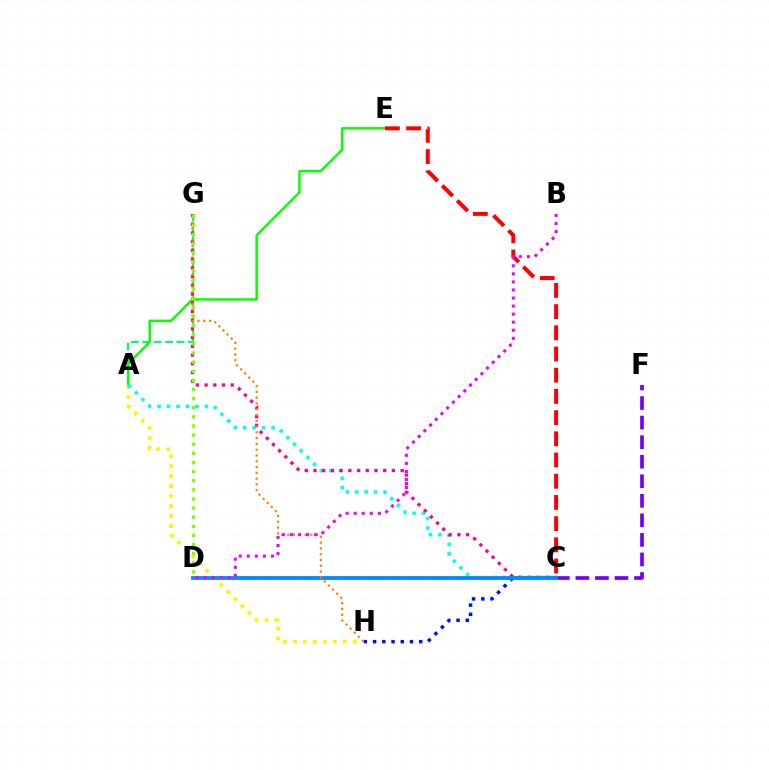{('A', 'G'): [{'color': '#00ff74', 'line_style': 'dashed', 'thickness': 1.55}], ('A', 'E'): [{'color': '#08ff00', 'line_style': 'solid', 'thickness': 1.79}], ('C', 'H'): [{'color': '#0010ff', 'line_style': 'dotted', 'thickness': 2.51}], ('A', 'H'): [{'color': '#fcf500', 'line_style': 'dotted', 'thickness': 2.71}], ('A', 'C'): [{'color': '#00fff6', 'line_style': 'dotted', 'thickness': 2.57}], ('C', 'G'): [{'color': '#ff0094', 'line_style': 'dotted', 'thickness': 2.37}], ('C', 'F'): [{'color': '#7200ff', 'line_style': 'dashed', 'thickness': 2.66}], ('C', 'D'): [{'color': '#008cff', 'line_style': 'solid', 'thickness': 2.76}], ('G', 'H'): [{'color': '#ff7c00', 'line_style': 'dotted', 'thickness': 1.57}], ('D', 'G'): [{'color': '#84ff00', 'line_style': 'dotted', 'thickness': 2.48}], ('C', 'E'): [{'color': '#ff0000', 'line_style': 'dashed', 'thickness': 2.88}], ('B', 'D'): [{'color': '#ee00ff', 'line_style': 'dotted', 'thickness': 2.19}]}